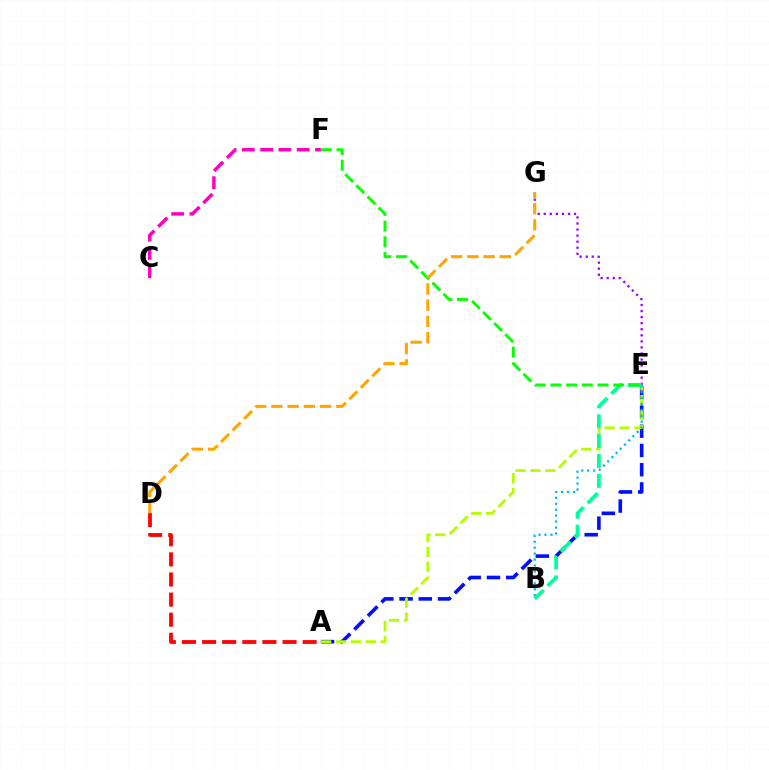{('A', 'E'): [{'color': '#0010ff', 'line_style': 'dashed', 'thickness': 2.61}, {'color': '#b3ff00', 'line_style': 'dashed', 'thickness': 2.03}], ('E', 'G'): [{'color': '#9b00ff', 'line_style': 'dotted', 'thickness': 1.64}], ('B', 'E'): [{'color': '#00ff9d', 'line_style': 'dashed', 'thickness': 2.7}, {'color': '#00b5ff', 'line_style': 'dotted', 'thickness': 1.61}], ('A', 'D'): [{'color': '#ff0000', 'line_style': 'dashed', 'thickness': 2.73}], ('E', 'F'): [{'color': '#08ff00', 'line_style': 'dashed', 'thickness': 2.13}], ('C', 'F'): [{'color': '#ff00bd', 'line_style': 'dashed', 'thickness': 2.49}], ('D', 'G'): [{'color': '#ffa500', 'line_style': 'dashed', 'thickness': 2.2}]}